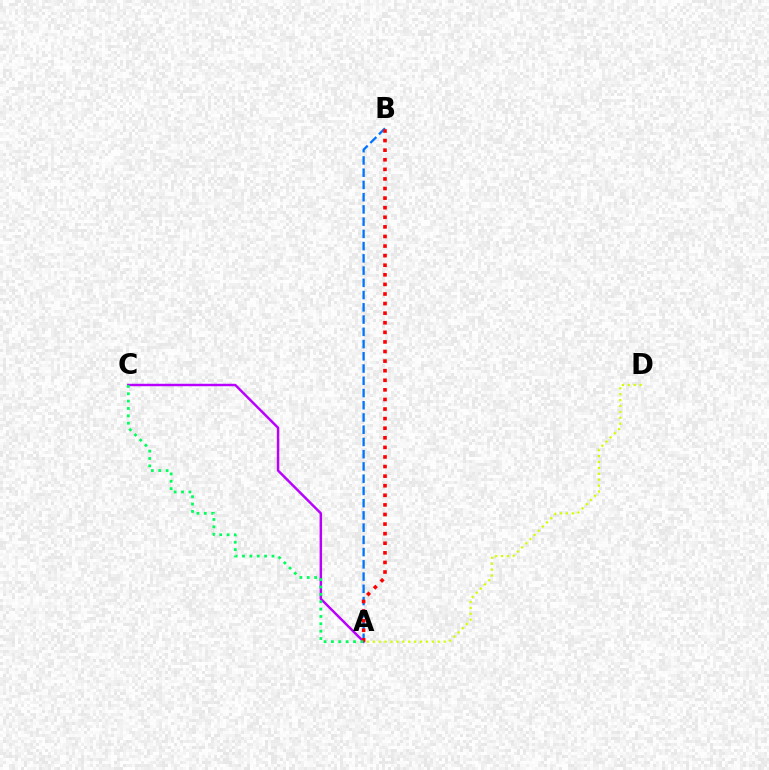{('A', 'C'): [{'color': '#b900ff', 'line_style': 'solid', 'thickness': 1.77}, {'color': '#00ff5c', 'line_style': 'dotted', 'thickness': 2.0}], ('A', 'B'): [{'color': '#0074ff', 'line_style': 'dashed', 'thickness': 1.66}, {'color': '#ff0000', 'line_style': 'dotted', 'thickness': 2.6}], ('A', 'D'): [{'color': '#d1ff00', 'line_style': 'dotted', 'thickness': 1.6}]}